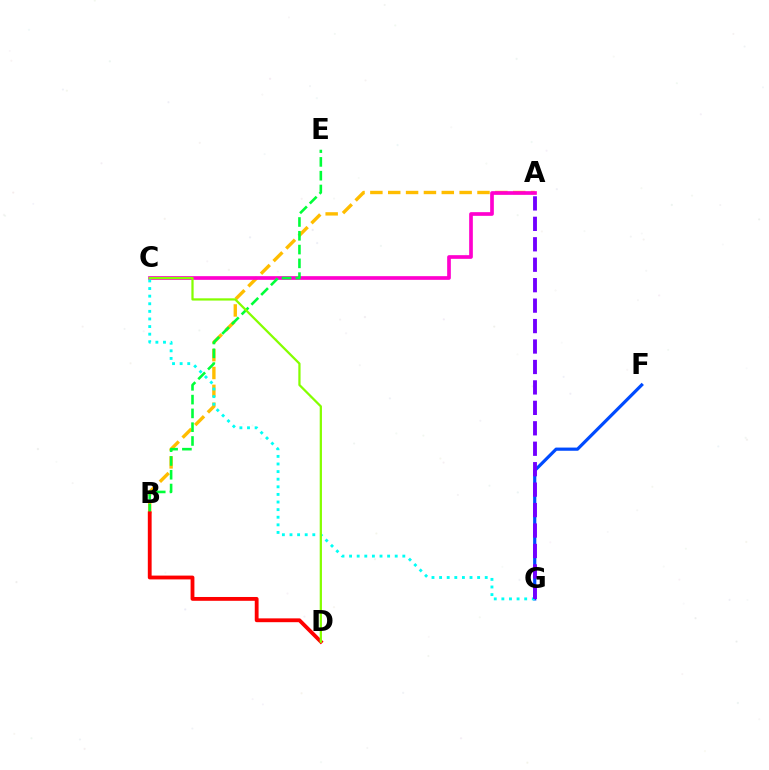{('A', 'B'): [{'color': '#ffbd00', 'line_style': 'dashed', 'thickness': 2.43}], ('A', 'C'): [{'color': '#ff00cf', 'line_style': 'solid', 'thickness': 2.65}], ('B', 'E'): [{'color': '#00ff39', 'line_style': 'dashed', 'thickness': 1.87}], ('B', 'D'): [{'color': '#ff0000', 'line_style': 'solid', 'thickness': 2.75}], ('F', 'G'): [{'color': '#004bff', 'line_style': 'solid', 'thickness': 2.3}], ('C', 'G'): [{'color': '#00fff6', 'line_style': 'dotted', 'thickness': 2.07}], ('A', 'G'): [{'color': '#7200ff', 'line_style': 'dashed', 'thickness': 2.78}], ('C', 'D'): [{'color': '#84ff00', 'line_style': 'solid', 'thickness': 1.62}]}